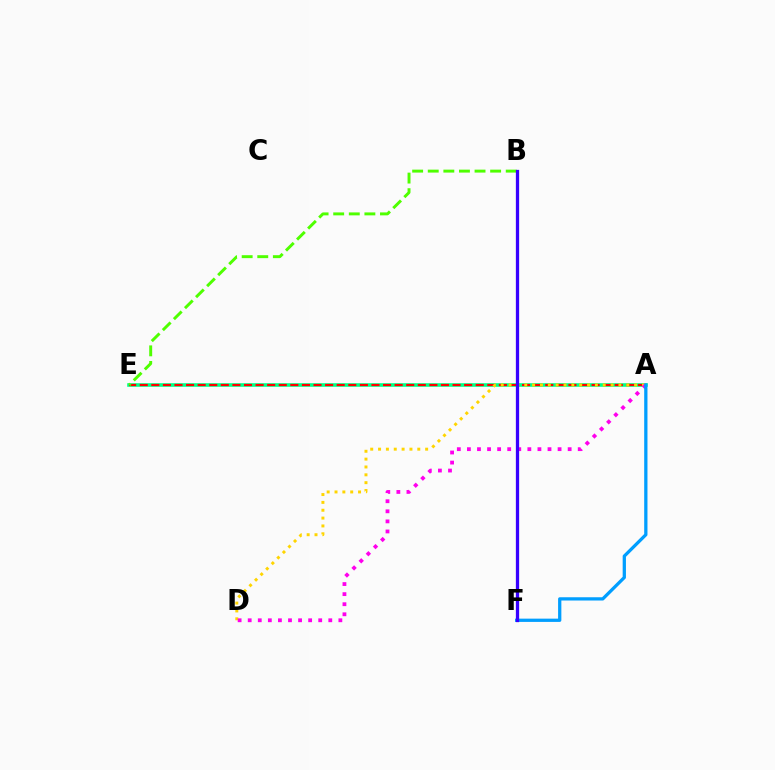{('A', 'E'): [{'color': '#00ff86', 'line_style': 'solid', 'thickness': 2.58}, {'color': '#ff0000', 'line_style': 'dashed', 'thickness': 1.57}], ('A', 'D'): [{'color': '#ffd500', 'line_style': 'dotted', 'thickness': 2.13}, {'color': '#ff00ed', 'line_style': 'dotted', 'thickness': 2.74}], ('B', 'E'): [{'color': '#4fff00', 'line_style': 'dashed', 'thickness': 2.12}], ('A', 'F'): [{'color': '#009eff', 'line_style': 'solid', 'thickness': 2.35}], ('B', 'F'): [{'color': '#3700ff', 'line_style': 'solid', 'thickness': 2.36}]}